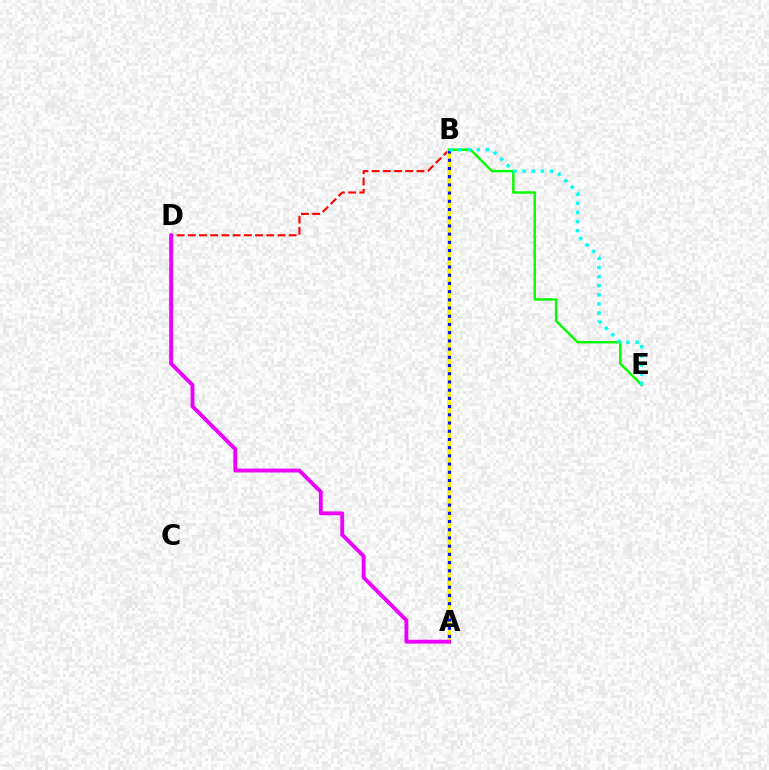{('B', 'D'): [{'color': '#ff0000', 'line_style': 'dashed', 'thickness': 1.52}], ('A', 'B'): [{'color': '#fcf500', 'line_style': 'solid', 'thickness': 2.77}, {'color': '#0010ff', 'line_style': 'dotted', 'thickness': 2.23}], ('B', 'E'): [{'color': '#08ff00', 'line_style': 'solid', 'thickness': 1.79}, {'color': '#00fff6', 'line_style': 'dotted', 'thickness': 2.48}], ('A', 'D'): [{'color': '#ee00ff', 'line_style': 'solid', 'thickness': 2.79}]}